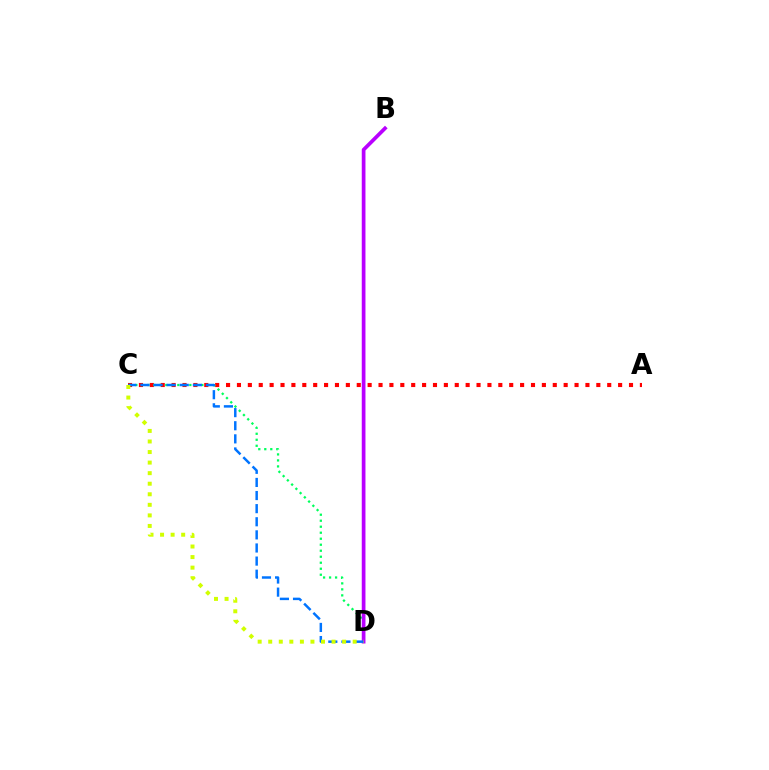{('A', 'C'): [{'color': '#ff0000', 'line_style': 'dotted', 'thickness': 2.96}], ('C', 'D'): [{'color': '#00ff5c', 'line_style': 'dotted', 'thickness': 1.63}, {'color': '#0074ff', 'line_style': 'dashed', 'thickness': 1.78}, {'color': '#d1ff00', 'line_style': 'dotted', 'thickness': 2.87}], ('B', 'D'): [{'color': '#b900ff', 'line_style': 'solid', 'thickness': 2.67}]}